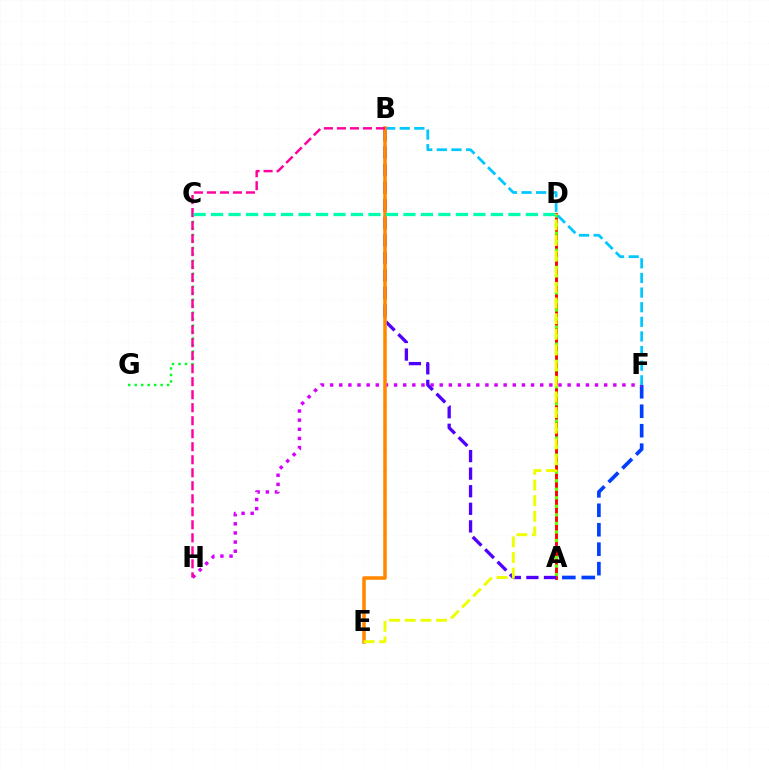{('A', 'D'): [{'color': '#ff0000', 'line_style': 'solid', 'thickness': 2.07}, {'color': '#66ff00', 'line_style': 'dotted', 'thickness': 2.32}], ('C', 'G'): [{'color': '#00ff27', 'line_style': 'dotted', 'thickness': 1.76}], ('A', 'F'): [{'color': '#003fff', 'line_style': 'dashed', 'thickness': 2.64}], ('F', 'H'): [{'color': '#d600ff', 'line_style': 'dotted', 'thickness': 2.48}], ('B', 'F'): [{'color': '#00c7ff', 'line_style': 'dashed', 'thickness': 1.99}], ('A', 'B'): [{'color': '#4f00ff', 'line_style': 'dashed', 'thickness': 2.39}], ('B', 'E'): [{'color': '#ff8800', 'line_style': 'solid', 'thickness': 2.56}], ('B', 'H'): [{'color': '#ff00a0', 'line_style': 'dashed', 'thickness': 1.77}], ('C', 'D'): [{'color': '#00ffaf', 'line_style': 'dashed', 'thickness': 2.38}], ('D', 'E'): [{'color': '#eeff00', 'line_style': 'dashed', 'thickness': 2.13}]}